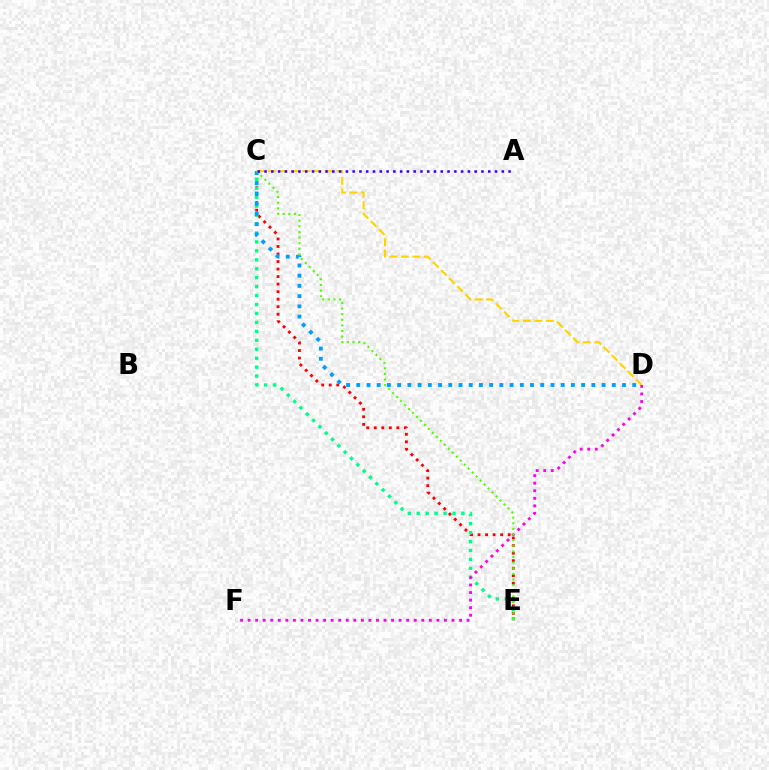{('C', 'D'): [{'color': '#ffd500', 'line_style': 'dashed', 'thickness': 1.55}, {'color': '#009eff', 'line_style': 'dotted', 'thickness': 2.78}], ('C', 'E'): [{'color': '#ff0000', 'line_style': 'dotted', 'thickness': 2.05}, {'color': '#00ff86', 'line_style': 'dotted', 'thickness': 2.43}, {'color': '#4fff00', 'line_style': 'dotted', 'thickness': 1.53}], ('D', 'F'): [{'color': '#ff00ed', 'line_style': 'dotted', 'thickness': 2.05}], ('A', 'C'): [{'color': '#3700ff', 'line_style': 'dotted', 'thickness': 1.84}]}